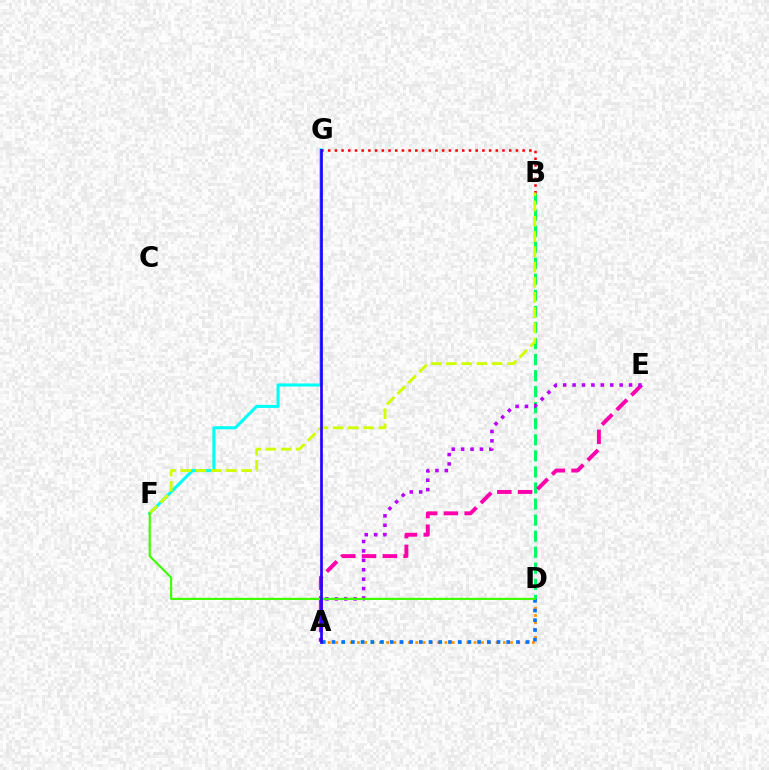{('A', 'D'): [{'color': '#ff9400', 'line_style': 'dotted', 'thickness': 1.98}, {'color': '#0074ff', 'line_style': 'dotted', 'thickness': 2.64}], ('B', 'D'): [{'color': '#00ff5c', 'line_style': 'dashed', 'thickness': 2.18}], ('A', 'E'): [{'color': '#ff00ac', 'line_style': 'dashed', 'thickness': 2.82}, {'color': '#b900ff', 'line_style': 'dotted', 'thickness': 2.56}], ('F', 'G'): [{'color': '#00fff6', 'line_style': 'solid', 'thickness': 2.22}], ('B', 'G'): [{'color': '#ff0000', 'line_style': 'dotted', 'thickness': 1.82}], ('B', 'F'): [{'color': '#d1ff00', 'line_style': 'dashed', 'thickness': 2.07}], ('D', 'F'): [{'color': '#3dff00', 'line_style': 'solid', 'thickness': 1.55}], ('A', 'G'): [{'color': '#2500ff', 'line_style': 'solid', 'thickness': 1.93}]}